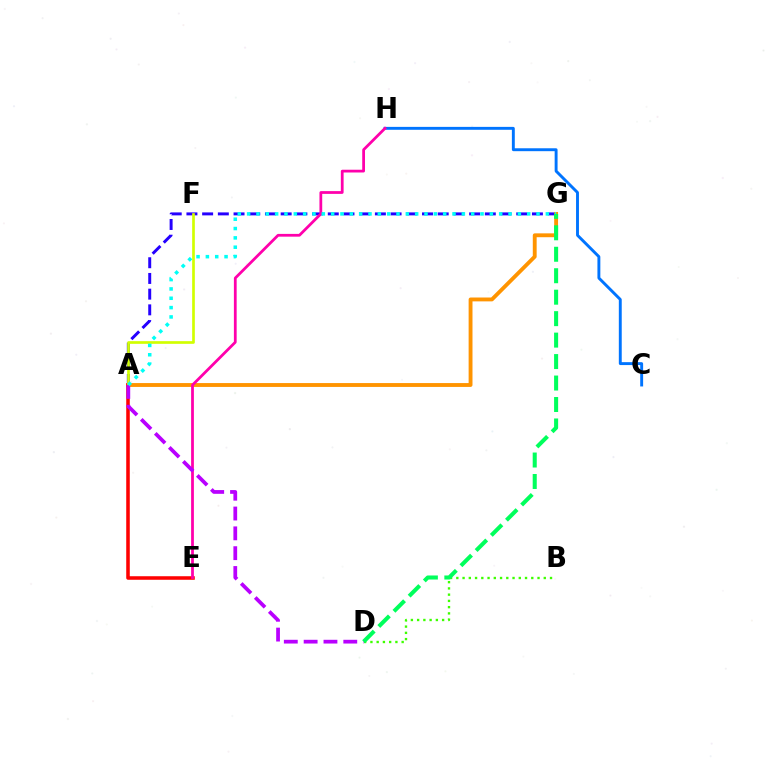{('A', 'G'): [{'color': '#2500ff', 'line_style': 'dashed', 'thickness': 2.13}, {'color': '#ff9400', 'line_style': 'solid', 'thickness': 2.78}, {'color': '#00fff6', 'line_style': 'dotted', 'thickness': 2.54}], ('A', 'E'): [{'color': '#ff0000', 'line_style': 'solid', 'thickness': 2.55}], ('C', 'H'): [{'color': '#0074ff', 'line_style': 'solid', 'thickness': 2.09}], ('B', 'D'): [{'color': '#3dff00', 'line_style': 'dotted', 'thickness': 1.7}], ('A', 'F'): [{'color': '#d1ff00', 'line_style': 'solid', 'thickness': 1.93}], ('E', 'H'): [{'color': '#ff00ac', 'line_style': 'solid', 'thickness': 1.99}], ('A', 'D'): [{'color': '#b900ff', 'line_style': 'dashed', 'thickness': 2.69}], ('D', 'G'): [{'color': '#00ff5c', 'line_style': 'dashed', 'thickness': 2.92}]}